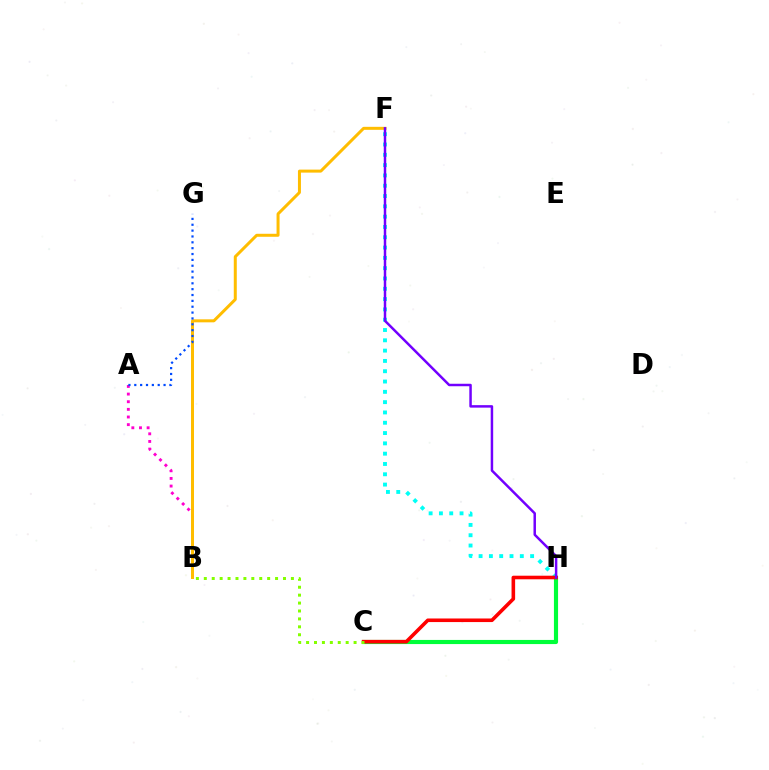{('F', 'H'): [{'color': '#00fff6', 'line_style': 'dotted', 'thickness': 2.8}, {'color': '#7200ff', 'line_style': 'solid', 'thickness': 1.79}], ('C', 'H'): [{'color': '#00ff39', 'line_style': 'solid', 'thickness': 2.98}, {'color': '#ff0000', 'line_style': 'solid', 'thickness': 2.58}], ('A', 'B'): [{'color': '#ff00cf', 'line_style': 'dotted', 'thickness': 2.08}], ('B', 'F'): [{'color': '#ffbd00', 'line_style': 'solid', 'thickness': 2.16}], ('A', 'G'): [{'color': '#004bff', 'line_style': 'dotted', 'thickness': 1.59}], ('B', 'C'): [{'color': '#84ff00', 'line_style': 'dotted', 'thickness': 2.15}]}